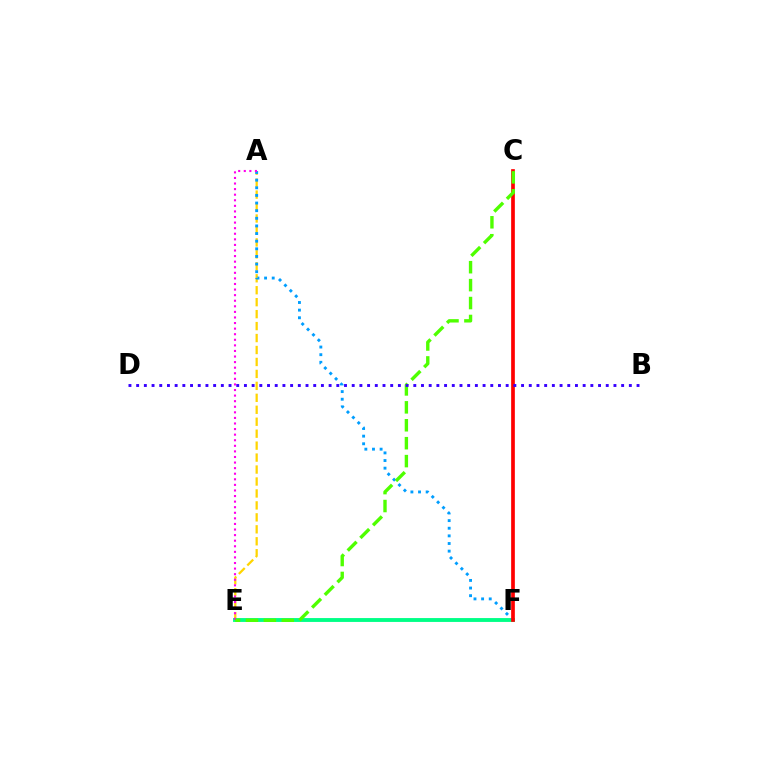{('A', 'E'): [{'color': '#ffd500', 'line_style': 'dashed', 'thickness': 1.62}, {'color': '#ff00ed', 'line_style': 'dotted', 'thickness': 1.52}], ('E', 'F'): [{'color': '#00ff86', 'line_style': 'solid', 'thickness': 2.79}], ('A', 'F'): [{'color': '#009eff', 'line_style': 'dotted', 'thickness': 2.07}], ('C', 'F'): [{'color': '#ff0000', 'line_style': 'solid', 'thickness': 2.66}], ('C', 'E'): [{'color': '#4fff00', 'line_style': 'dashed', 'thickness': 2.44}], ('B', 'D'): [{'color': '#3700ff', 'line_style': 'dotted', 'thickness': 2.09}]}